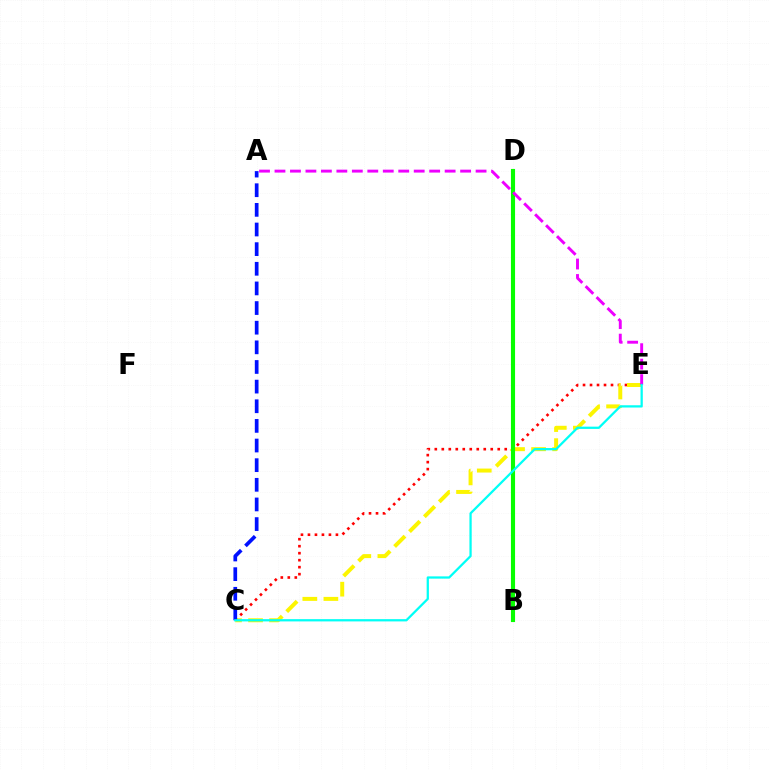{('C', 'E'): [{'color': '#ff0000', 'line_style': 'dotted', 'thickness': 1.9}, {'color': '#fcf500', 'line_style': 'dashed', 'thickness': 2.86}, {'color': '#00fff6', 'line_style': 'solid', 'thickness': 1.63}], ('B', 'D'): [{'color': '#08ff00', 'line_style': 'solid', 'thickness': 2.96}], ('A', 'E'): [{'color': '#ee00ff', 'line_style': 'dashed', 'thickness': 2.1}], ('A', 'C'): [{'color': '#0010ff', 'line_style': 'dashed', 'thickness': 2.67}]}